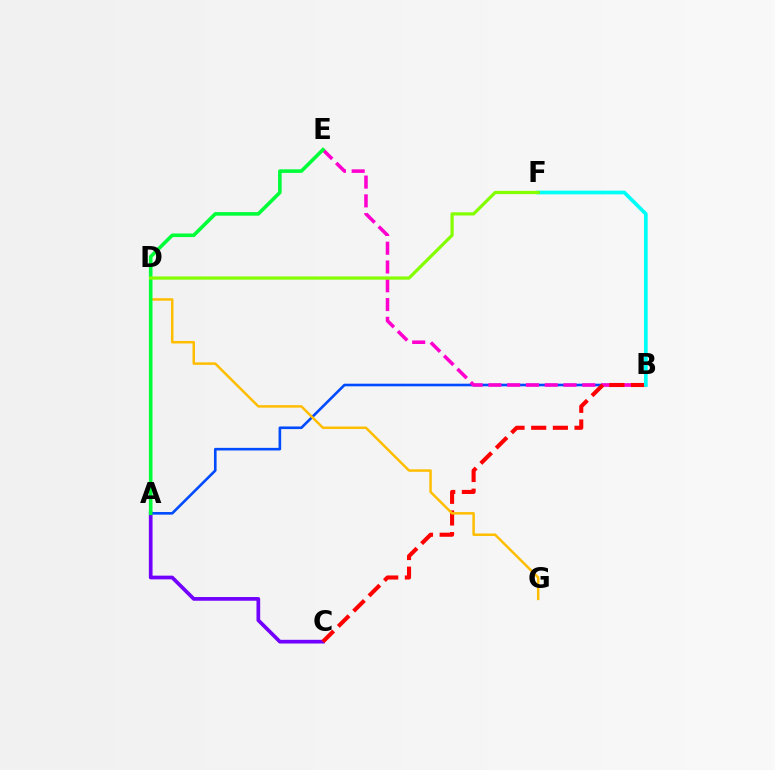{('A', 'C'): [{'color': '#7200ff', 'line_style': 'solid', 'thickness': 2.67}], ('A', 'B'): [{'color': '#004bff', 'line_style': 'solid', 'thickness': 1.88}], ('B', 'E'): [{'color': '#ff00cf', 'line_style': 'dashed', 'thickness': 2.55}], ('B', 'C'): [{'color': '#ff0000', 'line_style': 'dashed', 'thickness': 2.94}], ('B', 'F'): [{'color': '#00fff6', 'line_style': 'solid', 'thickness': 2.66}], ('D', 'G'): [{'color': '#ffbd00', 'line_style': 'solid', 'thickness': 1.79}], ('A', 'E'): [{'color': '#00ff39', 'line_style': 'solid', 'thickness': 2.59}], ('D', 'F'): [{'color': '#84ff00', 'line_style': 'solid', 'thickness': 2.32}]}